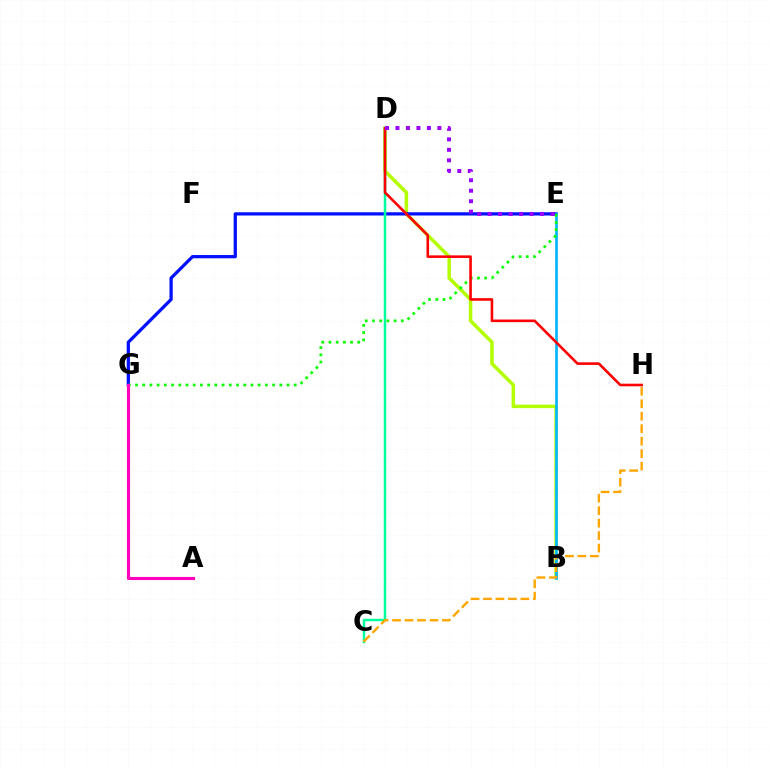{('B', 'D'): [{'color': '#b3ff00', 'line_style': 'solid', 'thickness': 2.52}], ('E', 'G'): [{'color': '#0010ff', 'line_style': 'solid', 'thickness': 2.34}, {'color': '#08ff00', 'line_style': 'dotted', 'thickness': 1.96}], ('C', 'D'): [{'color': '#00ff9d', 'line_style': 'solid', 'thickness': 1.79}], ('B', 'E'): [{'color': '#00b5ff', 'line_style': 'solid', 'thickness': 1.93}], ('C', 'H'): [{'color': '#ffa500', 'line_style': 'dashed', 'thickness': 1.69}], ('A', 'G'): [{'color': '#ff00bd', 'line_style': 'solid', 'thickness': 2.24}], ('D', 'H'): [{'color': '#ff0000', 'line_style': 'solid', 'thickness': 1.88}], ('D', 'E'): [{'color': '#9b00ff', 'line_style': 'dotted', 'thickness': 2.85}]}